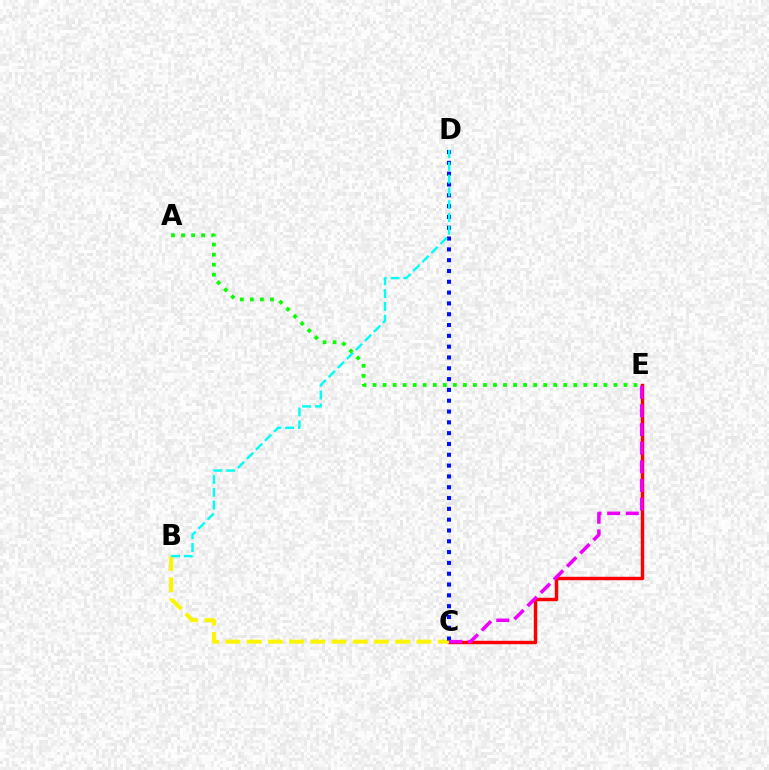{('C', 'E'): [{'color': '#ff0000', 'line_style': 'solid', 'thickness': 2.47}, {'color': '#ee00ff', 'line_style': 'dashed', 'thickness': 2.53}], ('B', 'C'): [{'color': '#fcf500', 'line_style': 'dashed', 'thickness': 2.88}], ('C', 'D'): [{'color': '#0010ff', 'line_style': 'dotted', 'thickness': 2.94}], ('B', 'D'): [{'color': '#00fff6', 'line_style': 'dashed', 'thickness': 1.74}], ('A', 'E'): [{'color': '#08ff00', 'line_style': 'dotted', 'thickness': 2.73}]}